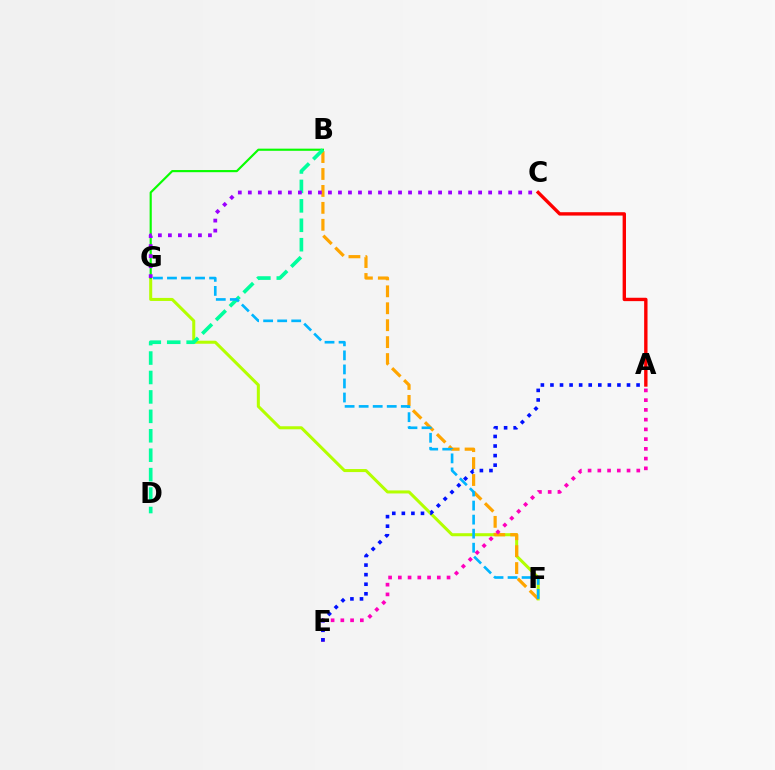{('F', 'G'): [{'color': '#b3ff00', 'line_style': 'solid', 'thickness': 2.18}, {'color': '#00b5ff', 'line_style': 'dashed', 'thickness': 1.91}], ('B', 'G'): [{'color': '#08ff00', 'line_style': 'solid', 'thickness': 1.55}], ('B', 'F'): [{'color': '#ffa500', 'line_style': 'dashed', 'thickness': 2.3}], ('A', 'C'): [{'color': '#ff0000', 'line_style': 'solid', 'thickness': 2.43}], ('B', 'D'): [{'color': '#00ff9d', 'line_style': 'dashed', 'thickness': 2.64}], ('A', 'E'): [{'color': '#ff00bd', 'line_style': 'dotted', 'thickness': 2.65}, {'color': '#0010ff', 'line_style': 'dotted', 'thickness': 2.6}], ('C', 'G'): [{'color': '#9b00ff', 'line_style': 'dotted', 'thickness': 2.72}]}